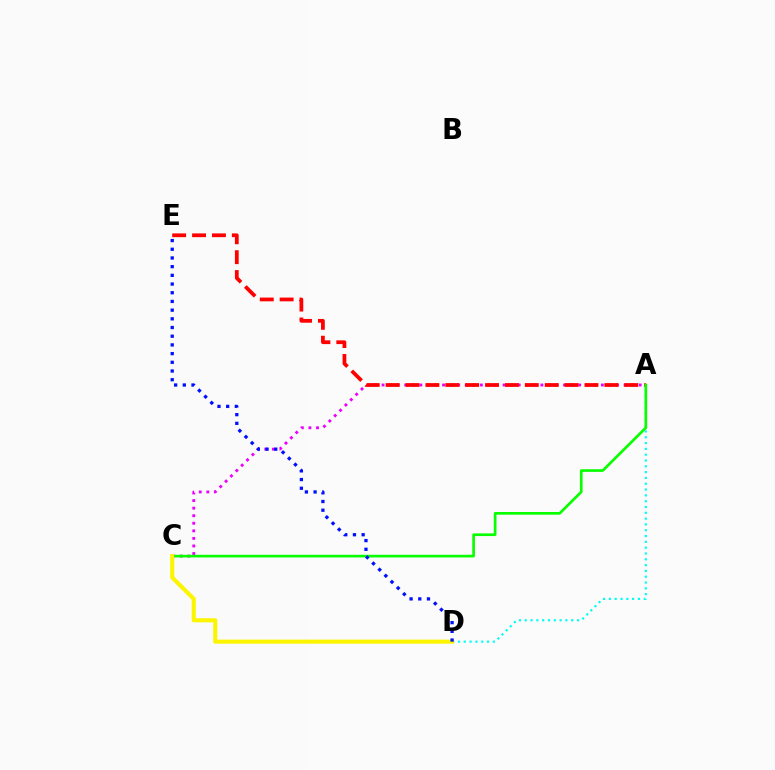{('A', 'D'): [{'color': '#00fff6', 'line_style': 'dotted', 'thickness': 1.58}], ('A', 'C'): [{'color': '#ee00ff', 'line_style': 'dotted', 'thickness': 2.05}, {'color': '#08ff00', 'line_style': 'solid', 'thickness': 1.93}], ('A', 'E'): [{'color': '#ff0000', 'line_style': 'dashed', 'thickness': 2.7}], ('C', 'D'): [{'color': '#fcf500', 'line_style': 'solid', 'thickness': 2.94}], ('D', 'E'): [{'color': '#0010ff', 'line_style': 'dotted', 'thickness': 2.36}]}